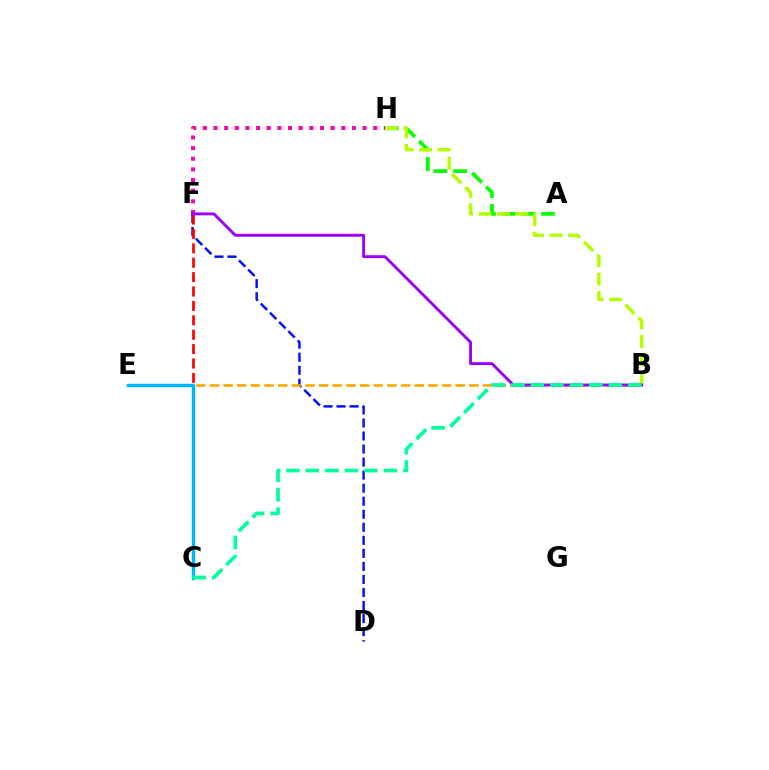{('A', 'H'): [{'color': '#08ff00', 'line_style': 'dashed', 'thickness': 2.68}], ('F', 'H'): [{'color': '#ff00bd', 'line_style': 'dotted', 'thickness': 2.89}], ('D', 'F'): [{'color': '#0010ff', 'line_style': 'dashed', 'thickness': 1.77}], ('B', 'E'): [{'color': '#ffa500', 'line_style': 'dashed', 'thickness': 1.86}], ('C', 'F'): [{'color': '#ff0000', 'line_style': 'dashed', 'thickness': 1.96}], ('C', 'E'): [{'color': '#00b5ff', 'line_style': 'solid', 'thickness': 2.45}], ('B', 'H'): [{'color': '#b3ff00', 'line_style': 'dashed', 'thickness': 2.51}], ('B', 'F'): [{'color': '#9b00ff', 'line_style': 'solid', 'thickness': 2.08}], ('B', 'C'): [{'color': '#00ff9d', 'line_style': 'dashed', 'thickness': 2.65}]}